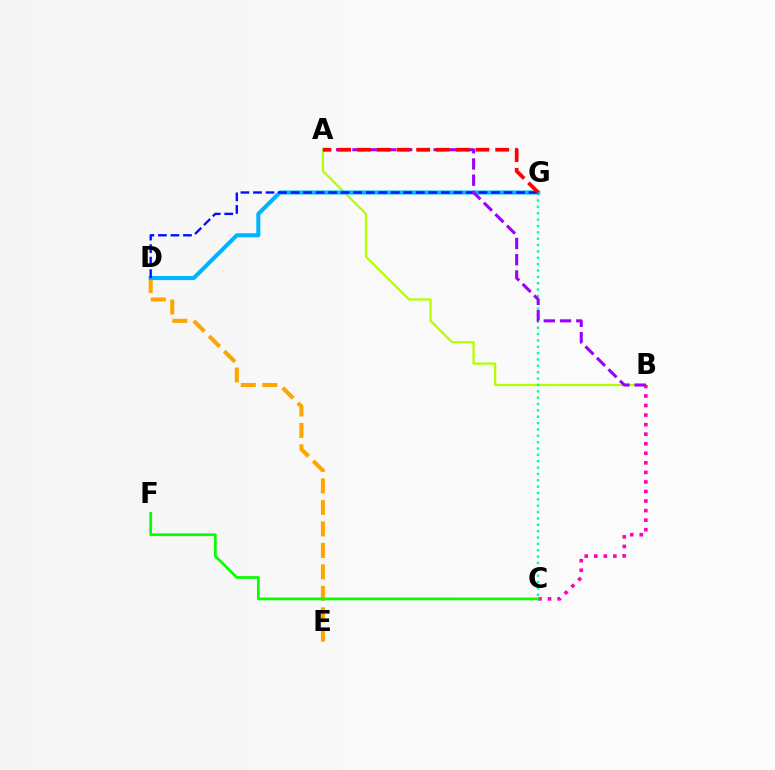{('D', 'E'): [{'color': '#ffa500', 'line_style': 'dashed', 'thickness': 2.92}], ('A', 'B'): [{'color': '#b3ff00', 'line_style': 'solid', 'thickness': 1.62}, {'color': '#9b00ff', 'line_style': 'dashed', 'thickness': 2.21}], ('B', 'C'): [{'color': '#ff00bd', 'line_style': 'dotted', 'thickness': 2.6}], ('C', 'G'): [{'color': '#00ff9d', 'line_style': 'dotted', 'thickness': 1.73}], ('D', 'G'): [{'color': '#00b5ff', 'line_style': 'solid', 'thickness': 2.94}, {'color': '#0010ff', 'line_style': 'dashed', 'thickness': 1.7}], ('C', 'F'): [{'color': '#08ff00', 'line_style': 'solid', 'thickness': 1.97}], ('A', 'G'): [{'color': '#ff0000', 'line_style': 'dashed', 'thickness': 2.68}]}